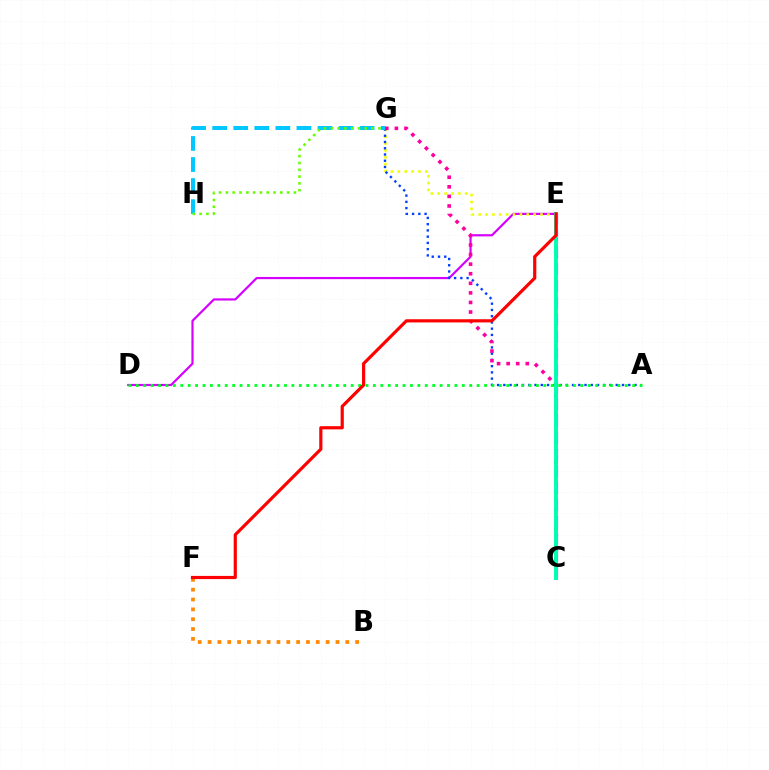{('D', 'E'): [{'color': '#d600ff', 'line_style': 'solid', 'thickness': 1.58}], ('E', 'G'): [{'color': '#eeff00', 'line_style': 'dotted', 'thickness': 1.87}], ('C', 'E'): [{'color': '#4f00ff', 'line_style': 'dashed', 'thickness': 2.29}, {'color': '#00ffaf', 'line_style': 'solid', 'thickness': 2.83}], ('A', 'G'): [{'color': '#003fff', 'line_style': 'dotted', 'thickness': 1.7}], ('C', 'G'): [{'color': '#ff00a0', 'line_style': 'dotted', 'thickness': 2.6}], ('B', 'F'): [{'color': '#ff8800', 'line_style': 'dotted', 'thickness': 2.67}], ('G', 'H'): [{'color': '#00c7ff', 'line_style': 'dashed', 'thickness': 2.86}, {'color': '#66ff00', 'line_style': 'dotted', 'thickness': 1.85}], ('A', 'D'): [{'color': '#00ff27', 'line_style': 'dotted', 'thickness': 2.01}], ('E', 'F'): [{'color': '#ff0000', 'line_style': 'solid', 'thickness': 2.29}]}